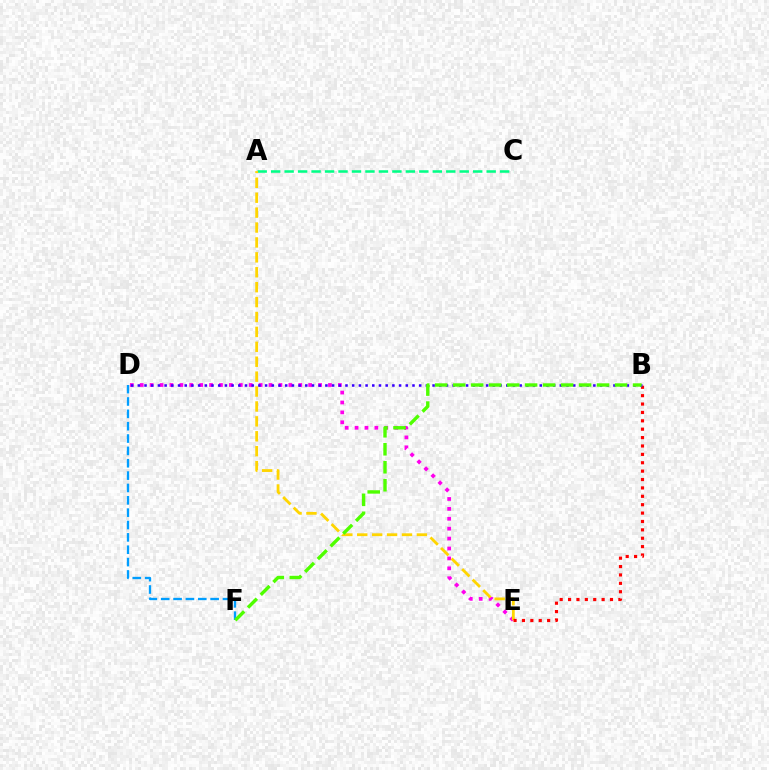{('A', 'C'): [{'color': '#00ff86', 'line_style': 'dashed', 'thickness': 1.83}], ('D', 'E'): [{'color': '#ff00ed', 'line_style': 'dotted', 'thickness': 2.69}], ('D', 'F'): [{'color': '#009eff', 'line_style': 'dashed', 'thickness': 1.68}], ('A', 'E'): [{'color': '#ffd500', 'line_style': 'dashed', 'thickness': 2.03}], ('B', 'E'): [{'color': '#ff0000', 'line_style': 'dotted', 'thickness': 2.28}], ('B', 'D'): [{'color': '#3700ff', 'line_style': 'dotted', 'thickness': 1.82}], ('B', 'F'): [{'color': '#4fff00', 'line_style': 'dashed', 'thickness': 2.44}]}